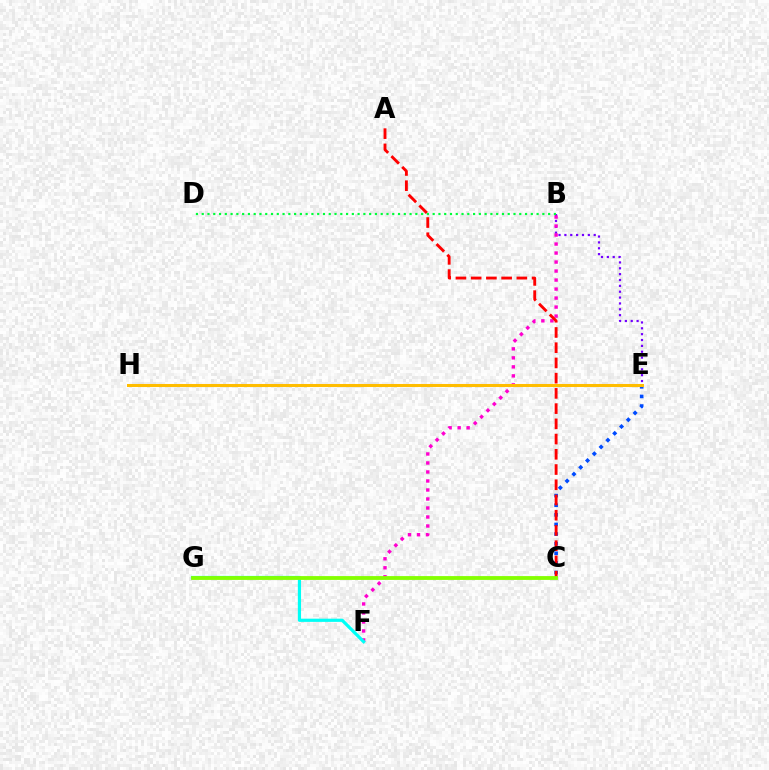{('C', 'E'): [{'color': '#004bff', 'line_style': 'dotted', 'thickness': 2.61}], ('B', 'E'): [{'color': '#7200ff', 'line_style': 'dotted', 'thickness': 1.59}], ('B', 'F'): [{'color': '#ff00cf', 'line_style': 'dotted', 'thickness': 2.45}], ('F', 'G'): [{'color': '#00fff6', 'line_style': 'solid', 'thickness': 2.3}], ('A', 'C'): [{'color': '#ff0000', 'line_style': 'dashed', 'thickness': 2.07}], ('E', 'H'): [{'color': '#ffbd00', 'line_style': 'solid', 'thickness': 2.19}], ('B', 'D'): [{'color': '#00ff39', 'line_style': 'dotted', 'thickness': 1.57}], ('C', 'G'): [{'color': '#84ff00', 'line_style': 'solid', 'thickness': 2.75}]}